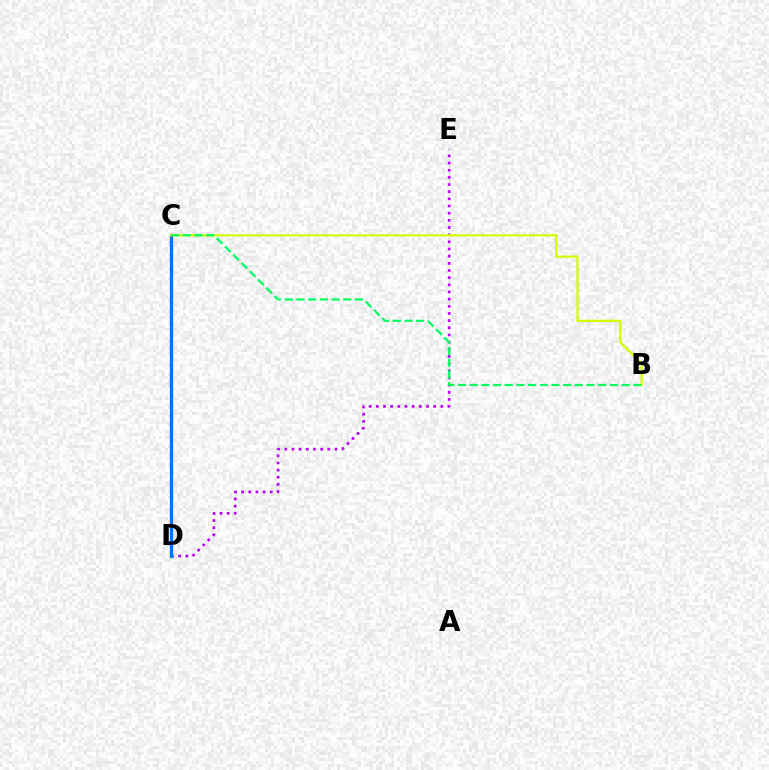{('C', 'D'): [{'color': '#ff0000', 'line_style': 'solid', 'thickness': 2.35}, {'color': '#0074ff', 'line_style': 'solid', 'thickness': 2.13}], ('D', 'E'): [{'color': '#b900ff', 'line_style': 'dotted', 'thickness': 1.95}], ('B', 'C'): [{'color': '#d1ff00', 'line_style': 'solid', 'thickness': 1.64}, {'color': '#00ff5c', 'line_style': 'dashed', 'thickness': 1.59}]}